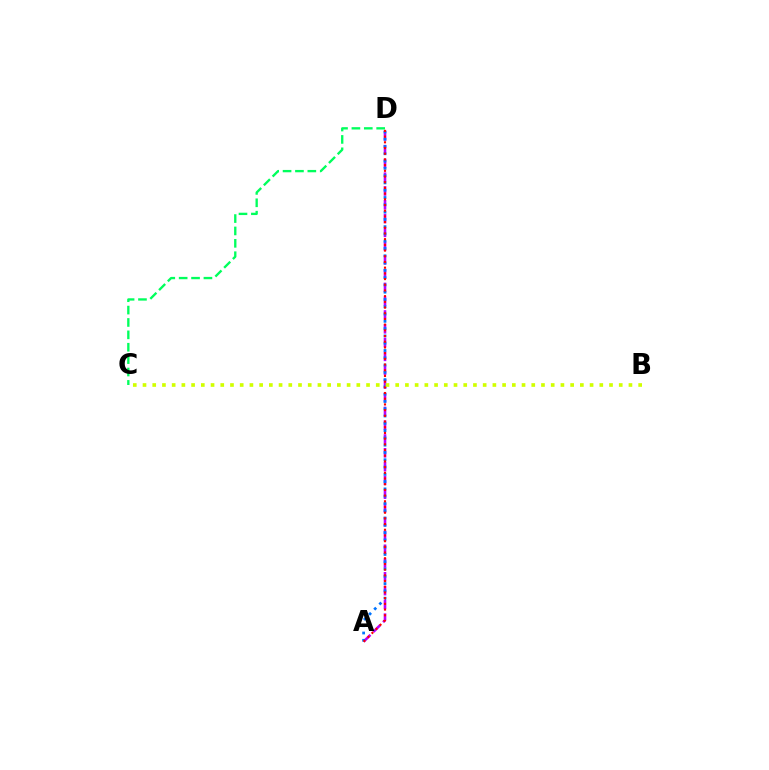{('A', 'D'): [{'color': '#b900ff', 'line_style': 'dashed', 'thickness': 1.87}, {'color': '#0074ff', 'line_style': 'dotted', 'thickness': 1.98}, {'color': '#ff0000', 'line_style': 'dotted', 'thickness': 1.55}], ('C', 'D'): [{'color': '#00ff5c', 'line_style': 'dashed', 'thickness': 1.68}], ('B', 'C'): [{'color': '#d1ff00', 'line_style': 'dotted', 'thickness': 2.64}]}